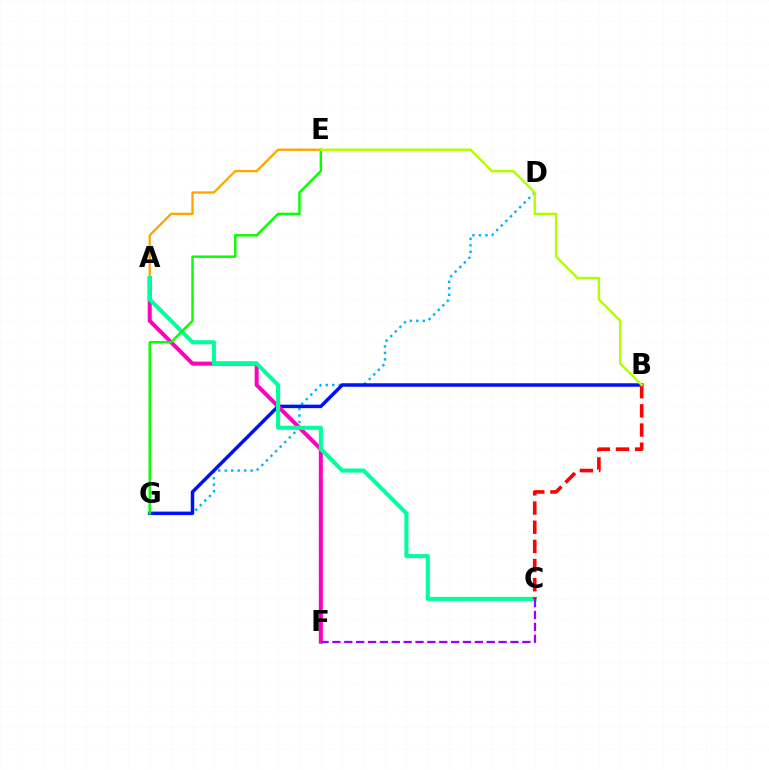{('D', 'G'): [{'color': '#00b5ff', 'line_style': 'dotted', 'thickness': 1.76}], ('B', 'G'): [{'color': '#0010ff', 'line_style': 'solid', 'thickness': 2.51}], ('A', 'E'): [{'color': '#ffa500', 'line_style': 'solid', 'thickness': 1.67}], ('A', 'F'): [{'color': '#ff00bd', 'line_style': 'solid', 'thickness': 2.88}], ('A', 'C'): [{'color': '#00ff9d', 'line_style': 'solid', 'thickness': 2.93}], ('C', 'F'): [{'color': '#9b00ff', 'line_style': 'dashed', 'thickness': 1.61}], ('E', 'G'): [{'color': '#08ff00', 'line_style': 'solid', 'thickness': 1.76}], ('B', 'C'): [{'color': '#ff0000', 'line_style': 'dashed', 'thickness': 2.6}], ('B', 'E'): [{'color': '#b3ff00', 'line_style': 'solid', 'thickness': 1.76}]}